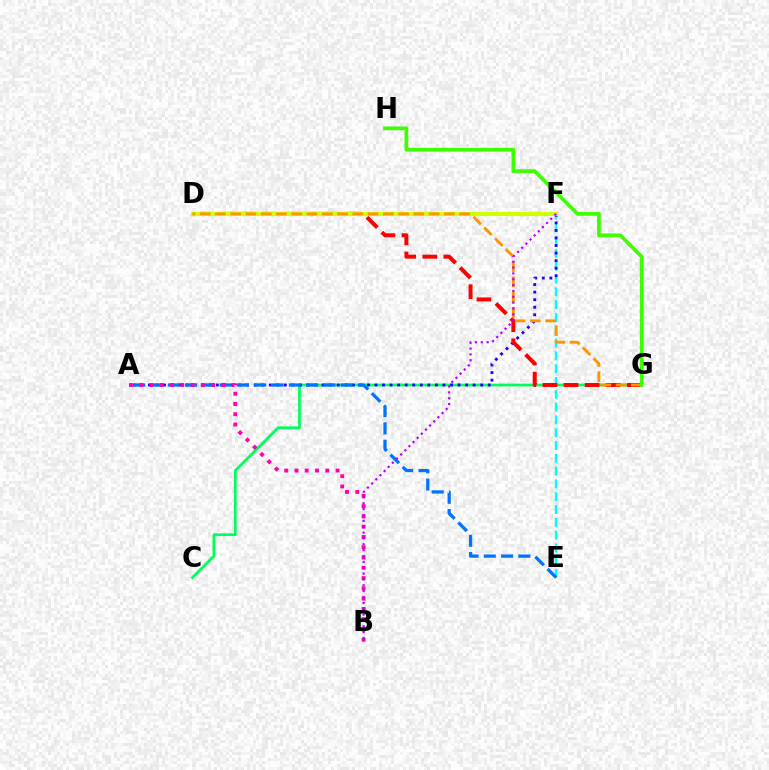{('E', 'F'): [{'color': '#00fff6', 'line_style': 'dashed', 'thickness': 1.74}], ('C', 'G'): [{'color': '#00ff5c', 'line_style': 'solid', 'thickness': 1.97}], ('A', 'F'): [{'color': '#2500ff', 'line_style': 'dotted', 'thickness': 2.05}], ('D', 'G'): [{'color': '#ff0000', 'line_style': 'dashed', 'thickness': 2.86}, {'color': '#ff9400', 'line_style': 'dashed', 'thickness': 2.07}], ('D', 'F'): [{'color': '#d1ff00', 'line_style': 'solid', 'thickness': 2.99}], ('A', 'E'): [{'color': '#0074ff', 'line_style': 'dashed', 'thickness': 2.35}], ('A', 'B'): [{'color': '#ff00ac', 'line_style': 'dotted', 'thickness': 2.79}], ('G', 'H'): [{'color': '#3dff00', 'line_style': 'solid', 'thickness': 2.67}], ('B', 'F'): [{'color': '#b900ff', 'line_style': 'dotted', 'thickness': 1.59}]}